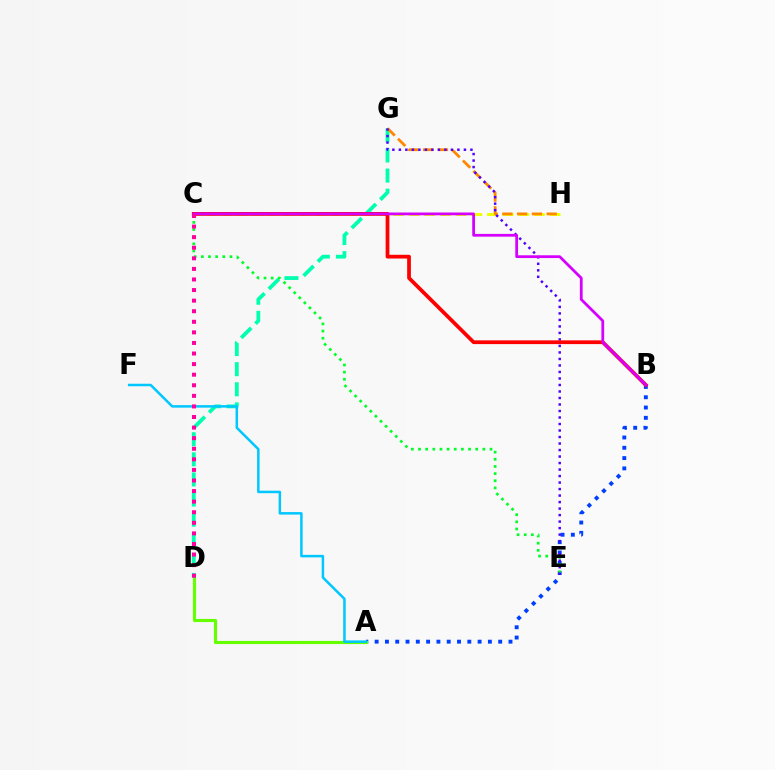{('A', 'B'): [{'color': '#003fff', 'line_style': 'dotted', 'thickness': 2.8}], ('A', 'D'): [{'color': '#66ff00', 'line_style': 'solid', 'thickness': 2.25}], ('D', 'G'): [{'color': '#00ffaf', 'line_style': 'dashed', 'thickness': 2.73}], ('C', 'E'): [{'color': '#00ff27', 'line_style': 'dotted', 'thickness': 1.94}], ('C', 'H'): [{'color': '#eeff00', 'line_style': 'dashed', 'thickness': 2.13}], ('G', 'H'): [{'color': '#ff8800', 'line_style': 'dashed', 'thickness': 2.01}], ('E', 'G'): [{'color': '#4f00ff', 'line_style': 'dotted', 'thickness': 1.77}], ('B', 'C'): [{'color': '#ff0000', 'line_style': 'solid', 'thickness': 2.69}, {'color': '#d600ff', 'line_style': 'solid', 'thickness': 1.99}], ('A', 'F'): [{'color': '#00c7ff', 'line_style': 'solid', 'thickness': 1.8}], ('C', 'D'): [{'color': '#ff00a0', 'line_style': 'dotted', 'thickness': 2.87}]}